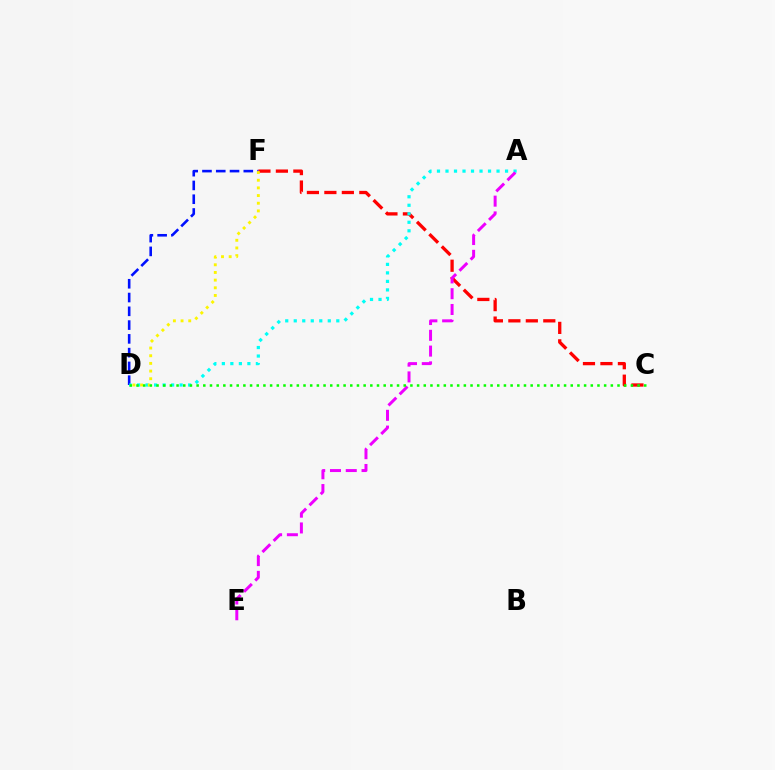{('C', 'F'): [{'color': '#ff0000', 'line_style': 'dashed', 'thickness': 2.37}], ('D', 'F'): [{'color': '#0010ff', 'line_style': 'dashed', 'thickness': 1.87}, {'color': '#fcf500', 'line_style': 'dotted', 'thickness': 2.08}], ('A', 'D'): [{'color': '#00fff6', 'line_style': 'dotted', 'thickness': 2.31}], ('A', 'E'): [{'color': '#ee00ff', 'line_style': 'dashed', 'thickness': 2.14}], ('C', 'D'): [{'color': '#08ff00', 'line_style': 'dotted', 'thickness': 1.82}]}